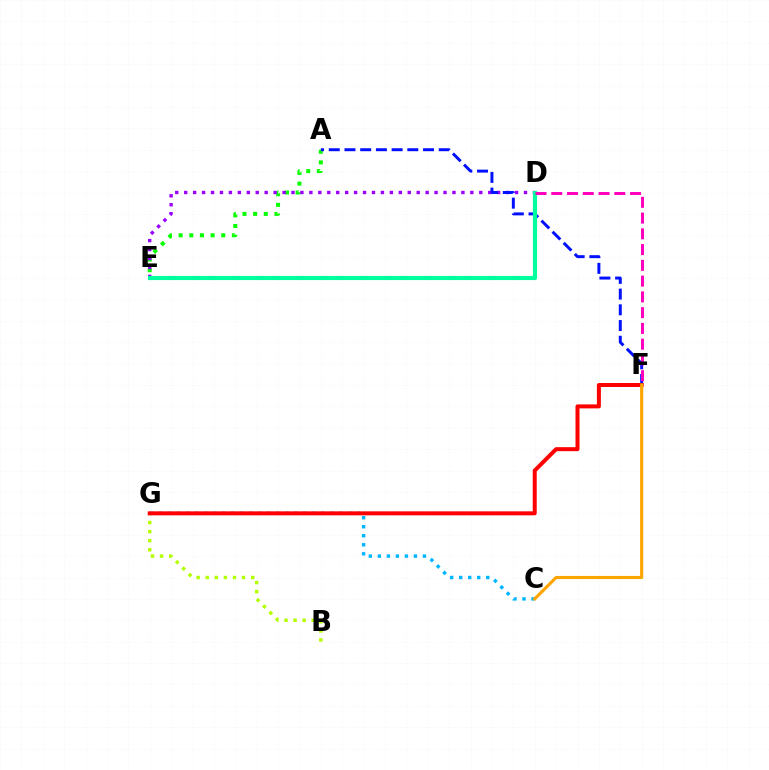{('A', 'E'): [{'color': '#08ff00', 'line_style': 'dotted', 'thickness': 2.89}], ('D', 'E'): [{'color': '#9b00ff', 'line_style': 'dotted', 'thickness': 2.43}, {'color': '#00ff9d', 'line_style': 'solid', 'thickness': 2.99}], ('A', 'F'): [{'color': '#0010ff', 'line_style': 'dashed', 'thickness': 2.13}], ('B', 'G'): [{'color': '#b3ff00', 'line_style': 'dotted', 'thickness': 2.47}], ('C', 'G'): [{'color': '#00b5ff', 'line_style': 'dotted', 'thickness': 2.45}], ('F', 'G'): [{'color': '#ff0000', 'line_style': 'solid', 'thickness': 2.88}], ('D', 'F'): [{'color': '#ff00bd', 'line_style': 'dashed', 'thickness': 2.14}], ('C', 'F'): [{'color': '#ffa500', 'line_style': 'solid', 'thickness': 2.25}]}